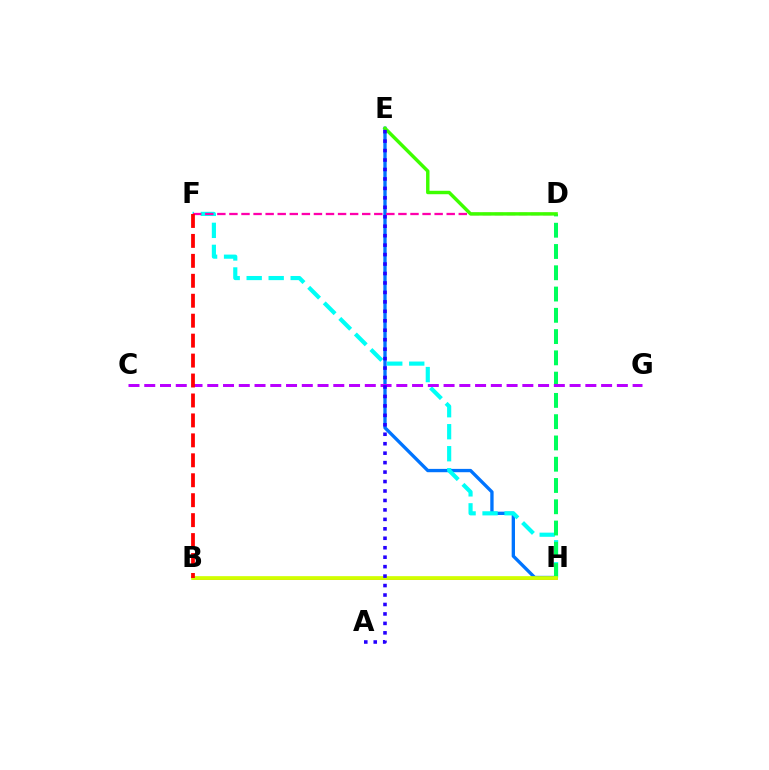{('E', 'H'): [{'color': '#0074ff', 'line_style': 'solid', 'thickness': 2.4}], ('F', 'H'): [{'color': '#00fff6', 'line_style': 'dashed', 'thickness': 2.99}], ('B', 'H'): [{'color': '#ff9400', 'line_style': 'solid', 'thickness': 1.9}, {'color': '#d1ff00', 'line_style': 'solid', 'thickness': 2.66}], ('D', 'H'): [{'color': '#00ff5c', 'line_style': 'dashed', 'thickness': 2.89}], ('D', 'F'): [{'color': '#ff00ac', 'line_style': 'dashed', 'thickness': 1.64}], ('D', 'E'): [{'color': '#3dff00', 'line_style': 'solid', 'thickness': 2.47}], ('C', 'G'): [{'color': '#b900ff', 'line_style': 'dashed', 'thickness': 2.14}], ('B', 'F'): [{'color': '#ff0000', 'line_style': 'dashed', 'thickness': 2.71}], ('A', 'E'): [{'color': '#2500ff', 'line_style': 'dotted', 'thickness': 2.57}]}